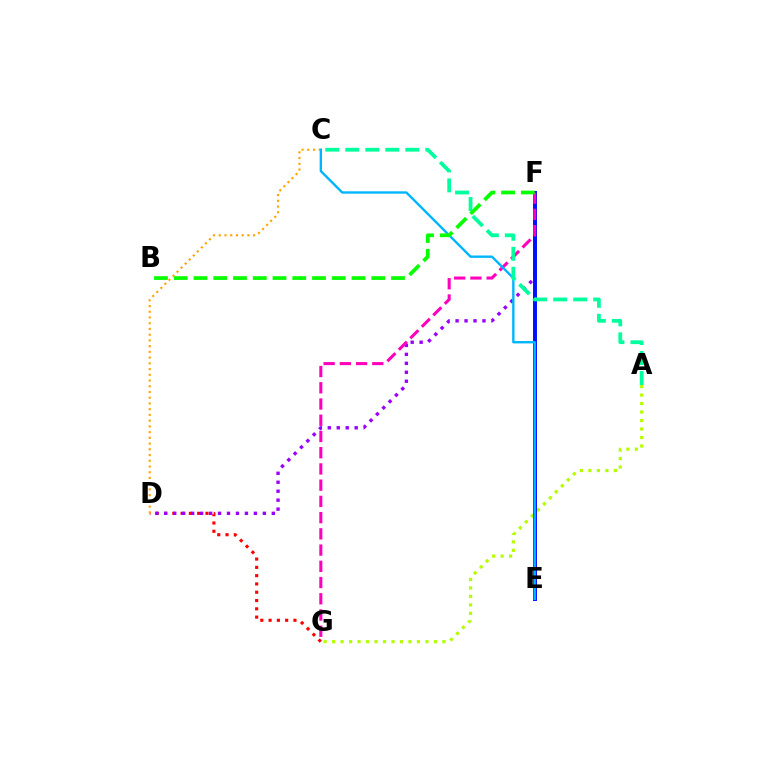{('A', 'G'): [{'color': '#b3ff00', 'line_style': 'dotted', 'thickness': 2.3}], ('D', 'G'): [{'color': '#ff0000', 'line_style': 'dotted', 'thickness': 2.25}], ('C', 'D'): [{'color': '#ffa500', 'line_style': 'dotted', 'thickness': 1.56}], ('D', 'F'): [{'color': '#9b00ff', 'line_style': 'dotted', 'thickness': 2.43}], ('E', 'F'): [{'color': '#0010ff', 'line_style': 'solid', 'thickness': 2.85}], ('F', 'G'): [{'color': '#ff00bd', 'line_style': 'dashed', 'thickness': 2.2}], ('C', 'E'): [{'color': '#00b5ff', 'line_style': 'solid', 'thickness': 1.71}], ('A', 'C'): [{'color': '#00ff9d', 'line_style': 'dashed', 'thickness': 2.72}], ('B', 'F'): [{'color': '#08ff00', 'line_style': 'dashed', 'thickness': 2.68}]}